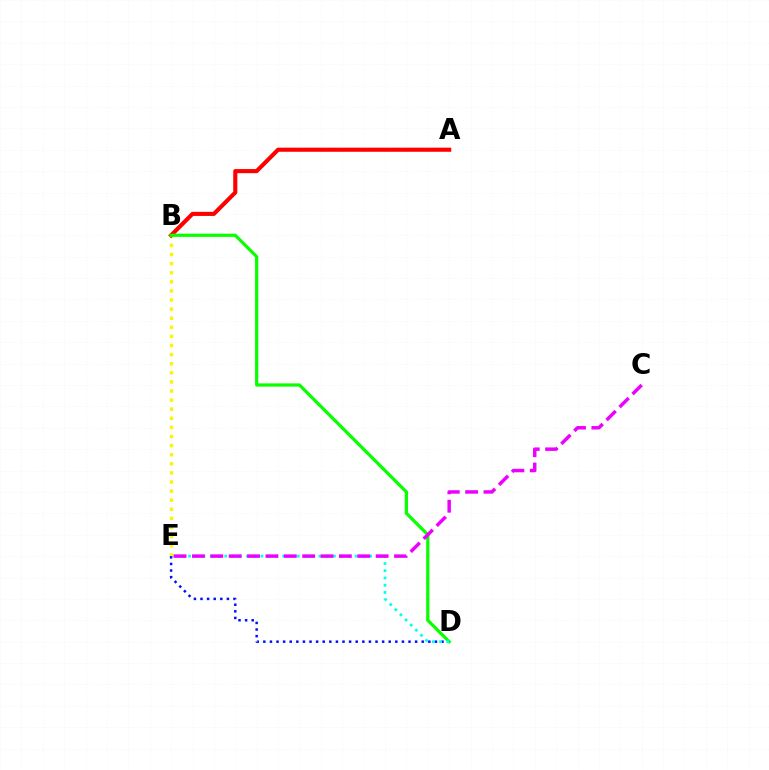{('B', 'E'): [{'color': '#fcf500', 'line_style': 'dotted', 'thickness': 2.47}], ('A', 'B'): [{'color': '#ff0000', 'line_style': 'solid', 'thickness': 2.95}], ('D', 'E'): [{'color': '#0010ff', 'line_style': 'dotted', 'thickness': 1.79}, {'color': '#00fff6', 'line_style': 'dotted', 'thickness': 1.97}], ('B', 'D'): [{'color': '#08ff00', 'line_style': 'solid', 'thickness': 2.31}], ('C', 'E'): [{'color': '#ee00ff', 'line_style': 'dashed', 'thickness': 2.5}]}